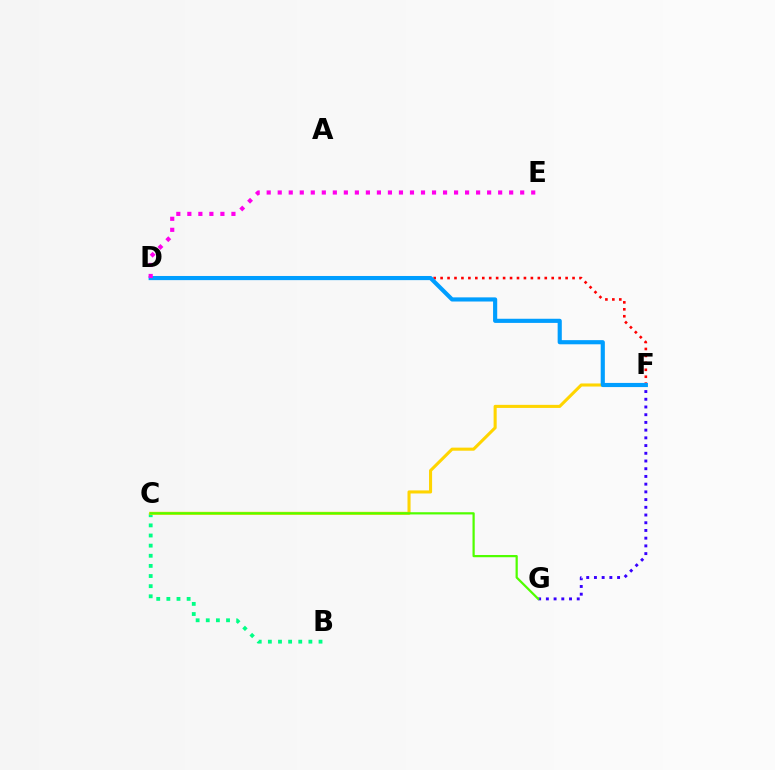{('B', 'C'): [{'color': '#00ff86', 'line_style': 'dotted', 'thickness': 2.75}], ('F', 'G'): [{'color': '#3700ff', 'line_style': 'dotted', 'thickness': 2.1}], ('C', 'F'): [{'color': '#ffd500', 'line_style': 'solid', 'thickness': 2.21}], ('D', 'F'): [{'color': '#ff0000', 'line_style': 'dotted', 'thickness': 1.89}, {'color': '#009eff', 'line_style': 'solid', 'thickness': 2.98}], ('D', 'E'): [{'color': '#ff00ed', 'line_style': 'dotted', 'thickness': 2.99}], ('C', 'G'): [{'color': '#4fff00', 'line_style': 'solid', 'thickness': 1.6}]}